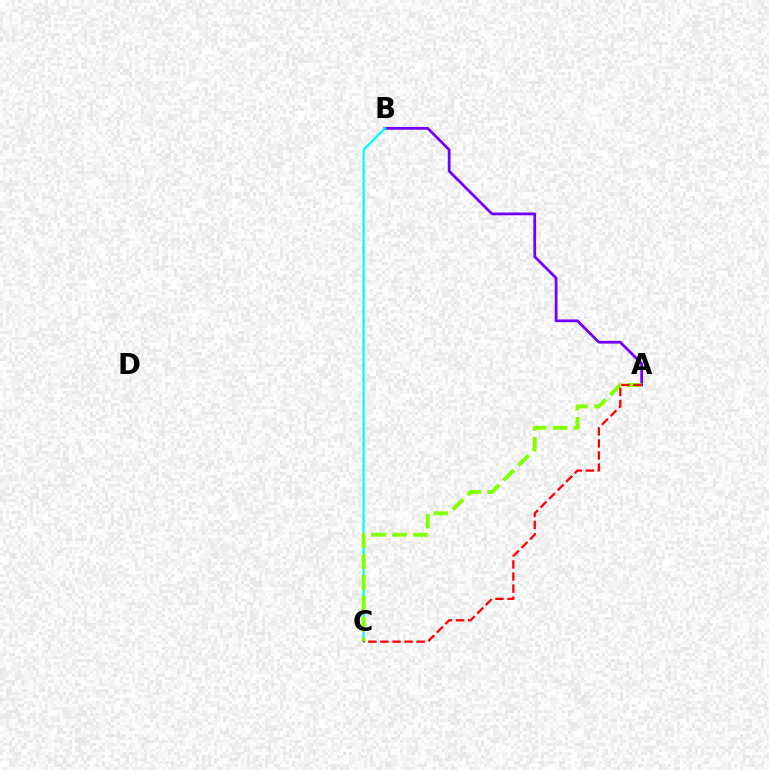{('A', 'B'): [{'color': '#7200ff', 'line_style': 'solid', 'thickness': 1.99}], ('B', 'C'): [{'color': '#00fff6', 'line_style': 'solid', 'thickness': 1.63}], ('A', 'C'): [{'color': '#84ff00', 'line_style': 'dashed', 'thickness': 2.84}, {'color': '#ff0000', 'line_style': 'dashed', 'thickness': 1.64}]}